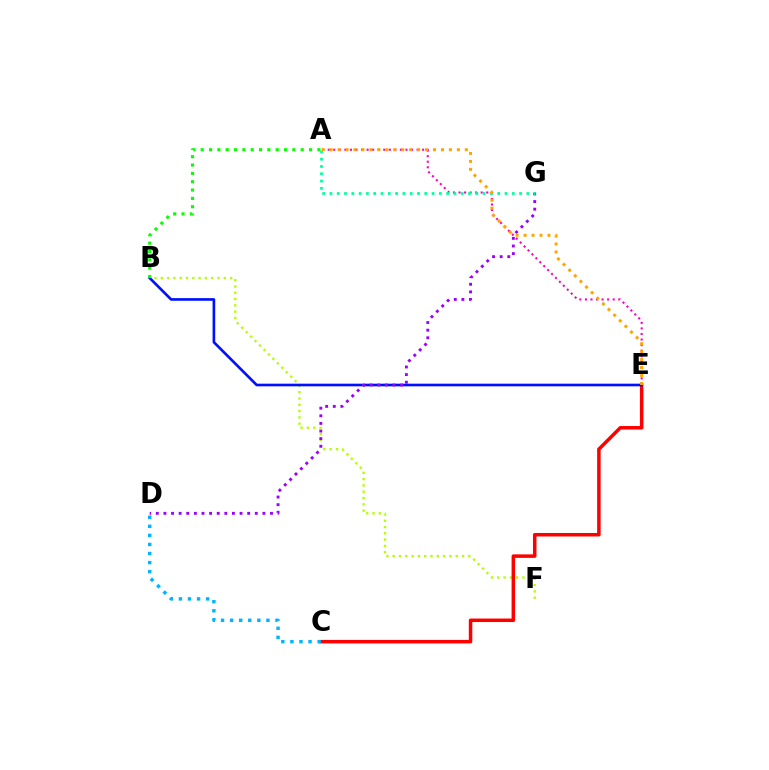{('B', 'F'): [{'color': '#b3ff00', 'line_style': 'dotted', 'thickness': 1.71}], ('C', 'E'): [{'color': '#ff0000', 'line_style': 'solid', 'thickness': 2.52}], ('B', 'E'): [{'color': '#0010ff', 'line_style': 'solid', 'thickness': 1.91}], ('A', 'B'): [{'color': '#08ff00', 'line_style': 'dotted', 'thickness': 2.26}], ('D', 'G'): [{'color': '#9b00ff', 'line_style': 'dotted', 'thickness': 2.07}], ('A', 'E'): [{'color': '#ff00bd', 'line_style': 'dotted', 'thickness': 1.51}, {'color': '#ffa500', 'line_style': 'dotted', 'thickness': 2.16}], ('C', 'D'): [{'color': '#00b5ff', 'line_style': 'dotted', 'thickness': 2.47}], ('A', 'G'): [{'color': '#00ff9d', 'line_style': 'dotted', 'thickness': 1.98}]}